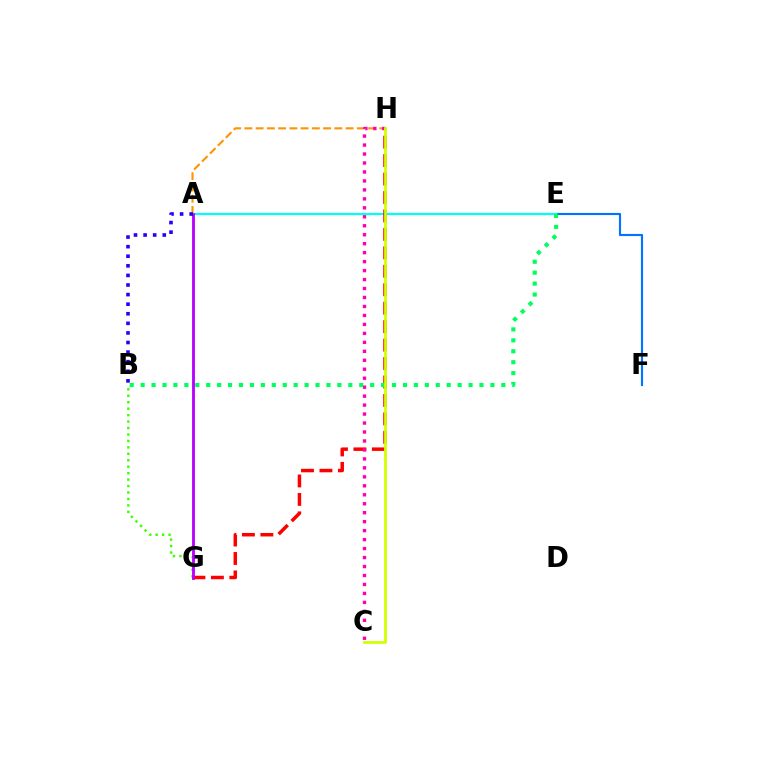{('B', 'G'): [{'color': '#3dff00', 'line_style': 'dotted', 'thickness': 1.75}], ('E', 'F'): [{'color': '#0074ff', 'line_style': 'solid', 'thickness': 1.55}], ('A', 'E'): [{'color': '#00fff6', 'line_style': 'solid', 'thickness': 1.58}], ('G', 'H'): [{'color': '#ff0000', 'line_style': 'dashed', 'thickness': 2.51}], ('A', 'G'): [{'color': '#b900ff', 'line_style': 'solid', 'thickness': 2.05}], ('A', 'H'): [{'color': '#ff9400', 'line_style': 'dashed', 'thickness': 1.53}], ('C', 'H'): [{'color': '#ff00ac', 'line_style': 'dotted', 'thickness': 2.44}, {'color': '#d1ff00', 'line_style': 'solid', 'thickness': 1.98}], ('A', 'B'): [{'color': '#2500ff', 'line_style': 'dotted', 'thickness': 2.6}], ('B', 'E'): [{'color': '#00ff5c', 'line_style': 'dotted', 'thickness': 2.97}]}